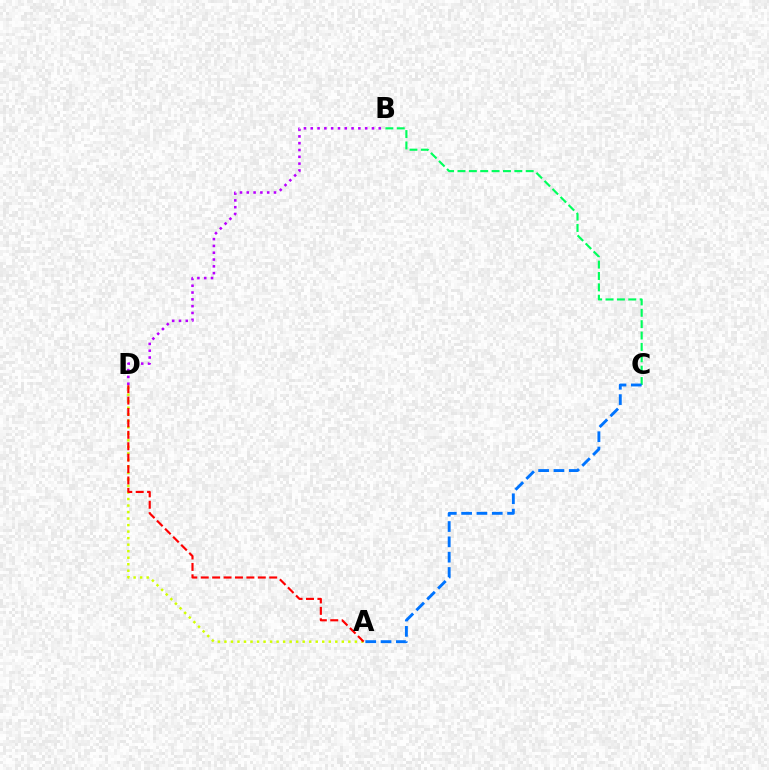{('A', 'D'): [{'color': '#d1ff00', 'line_style': 'dotted', 'thickness': 1.77}, {'color': '#ff0000', 'line_style': 'dashed', 'thickness': 1.55}], ('B', 'C'): [{'color': '#00ff5c', 'line_style': 'dashed', 'thickness': 1.54}], ('B', 'D'): [{'color': '#b900ff', 'line_style': 'dotted', 'thickness': 1.85}], ('A', 'C'): [{'color': '#0074ff', 'line_style': 'dashed', 'thickness': 2.08}]}